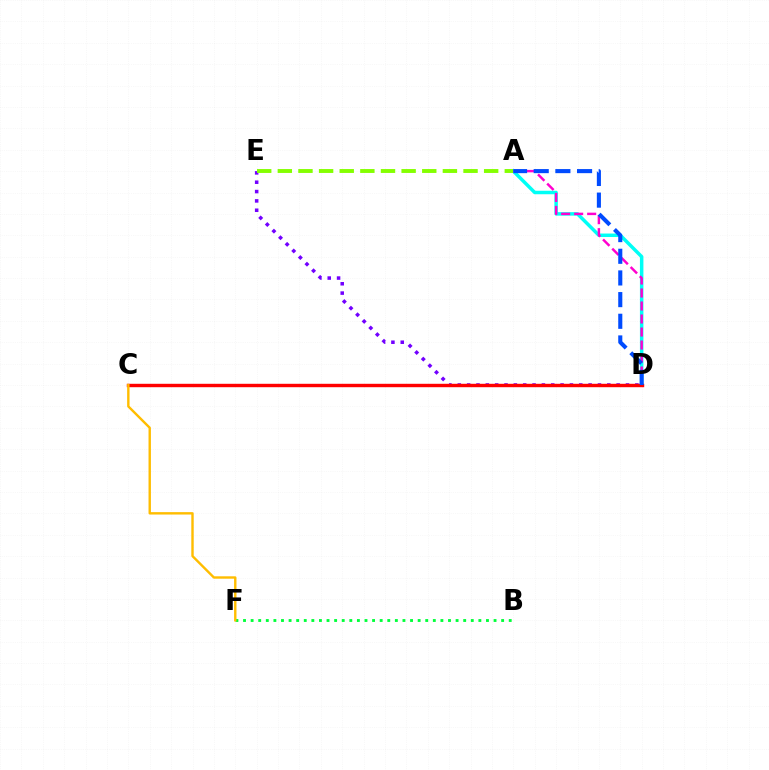{('D', 'E'): [{'color': '#7200ff', 'line_style': 'dotted', 'thickness': 2.54}], ('A', 'D'): [{'color': '#00fff6', 'line_style': 'solid', 'thickness': 2.51}, {'color': '#ff00cf', 'line_style': 'dashed', 'thickness': 1.77}, {'color': '#004bff', 'line_style': 'dashed', 'thickness': 2.94}], ('B', 'F'): [{'color': '#00ff39', 'line_style': 'dotted', 'thickness': 2.06}], ('C', 'D'): [{'color': '#ff0000', 'line_style': 'solid', 'thickness': 2.46}], ('C', 'F'): [{'color': '#ffbd00', 'line_style': 'solid', 'thickness': 1.73}], ('A', 'E'): [{'color': '#84ff00', 'line_style': 'dashed', 'thickness': 2.8}]}